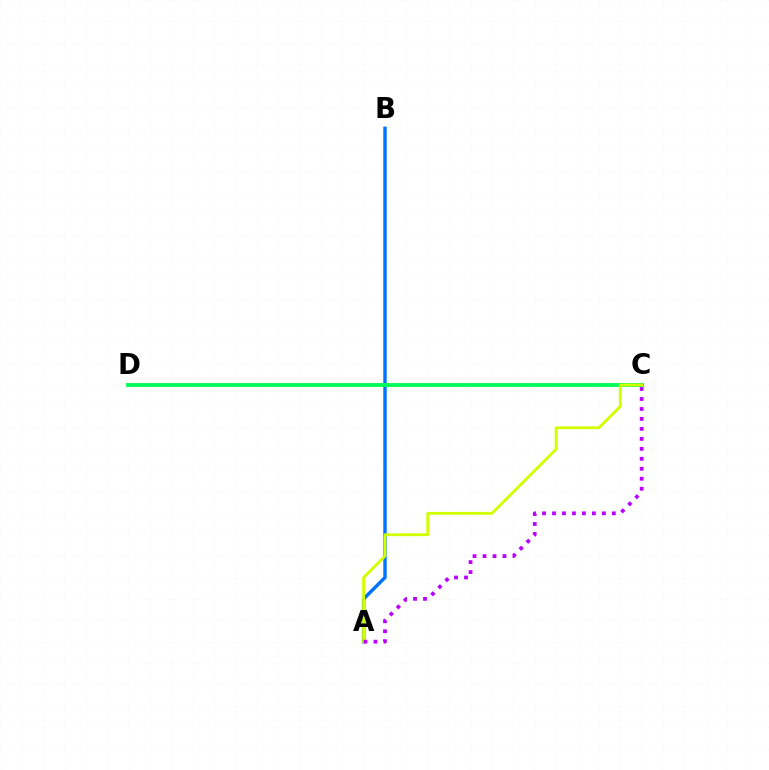{('A', 'B'): [{'color': '#0074ff', 'line_style': 'solid', 'thickness': 2.47}], ('C', 'D'): [{'color': '#ff0000', 'line_style': 'solid', 'thickness': 1.77}, {'color': '#00ff5c', 'line_style': 'solid', 'thickness': 2.77}], ('A', 'C'): [{'color': '#d1ff00', 'line_style': 'solid', 'thickness': 2.06}, {'color': '#b900ff', 'line_style': 'dotted', 'thickness': 2.71}]}